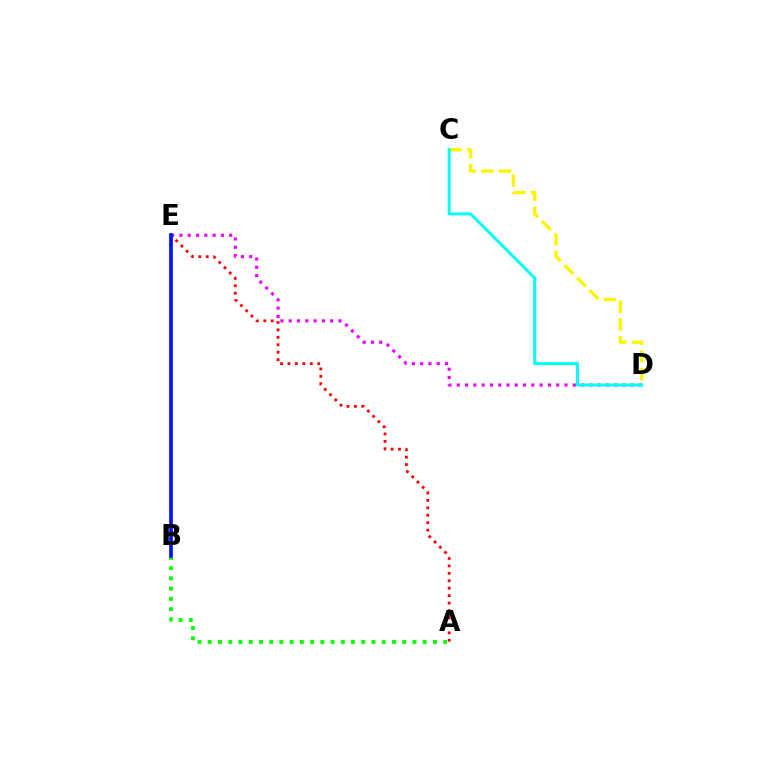{('A', 'B'): [{'color': '#08ff00', 'line_style': 'dotted', 'thickness': 2.78}], ('A', 'E'): [{'color': '#ff0000', 'line_style': 'dotted', 'thickness': 2.02}], ('D', 'E'): [{'color': '#ee00ff', 'line_style': 'dotted', 'thickness': 2.25}], ('C', 'D'): [{'color': '#fcf500', 'line_style': 'dashed', 'thickness': 2.41}, {'color': '#00fff6', 'line_style': 'solid', 'thickness': 2.18}], ('B', 'E'): [{'color': '#0010ff', 'line_style': 'solid', 'thickness': 2.65}]}